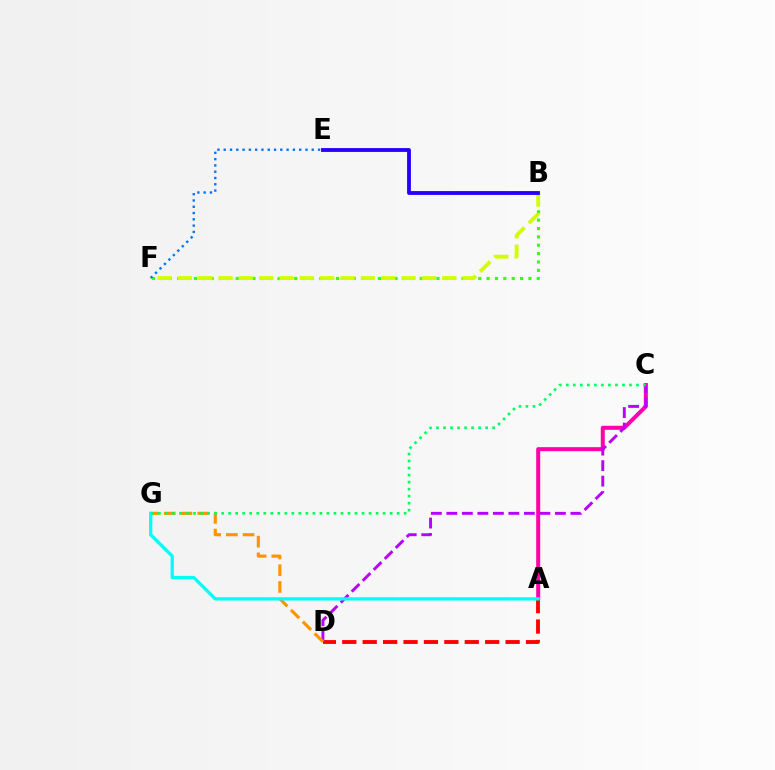{('B', 'F'): [{'color': '#3dff00', 'line_style': 'dotted', 'thickness': 2.27}, {'color': '#d1ff00', 'line_style': 'dashed', 'thickness': 2.76}], ('A', 'C'): [{'color': '#ff00ac', 'line_style': 'solid', 'thickness': 2.88}], ('A', 'D'): [{'color': '#ff0000', 'line_style': 'dashed', 'thickness': 2.77}], ('C', 'D'): [{'color': '#b900ff', 'line_style': 'dashed', 'thickness': 2.11}], ('D', 'G'): [{'color': '#ff9400', 'line_style': 'dashed', 'thickness': 2.27}], ('A', 'G'): [{'color': '#00fff6', 'line_style': 'solid', 'thickness': 2.35}], ('B', 'E'): [{'color': '#2500ff', 'line_style': 'solid', 'thickness': 2.76}], ('C', 'G'): [{'color': '#00ff5c', 'line_style': 'dotted', 'thickness': 1.91}], ('E', 'F'): [{'color': '#0074ff', 'line_style': 'dotted', 'thickness': 1.71}]}